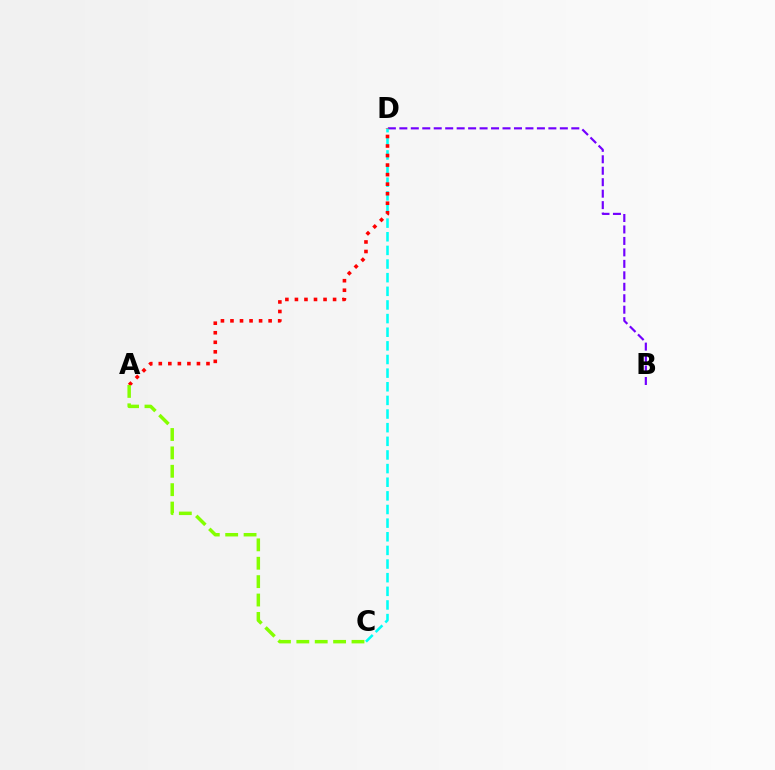{('B', 'D'): [{'color': '#7200ff', 'line_style': 'dashed', 'thickness': 1.56}], ('C', 'D'): [{'color': '#00fff6', 'line_style': 'dashed', 'thickness': 1.85}], ('A', 'D'): [{'color': '#ff0000', 'line_style': 'dotted', 'thickness': 2.59}], ('A', 'C'): [{'color': '#84ff00', 'line_style': 'dashed', 'thickness': 2.5}]}